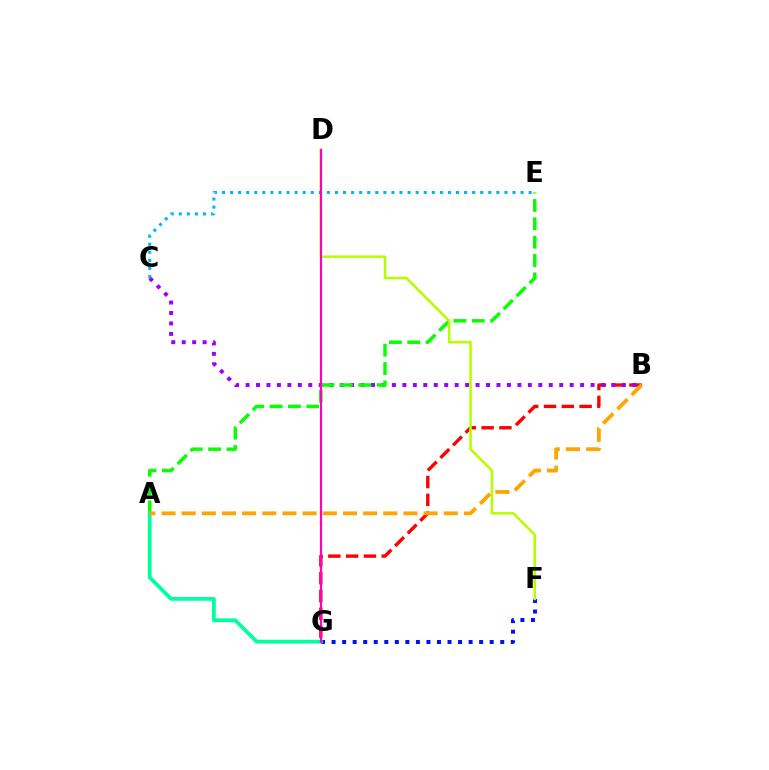{('B', 'G'): [{'color': '#ff0000', 'line_style': 'dashed', 'thickness': 2.42}], ('B', 'C'): [{'color': '#9b00ff', 'line_style': 'dotted', 'thickness': 2.84}], ('F', 'G'): [{'color': '#0010ff', 'line_style': 'dotted', 'thickness': 2.86}], ('A', 'E'): [{'color': '#08ff00', 'line_style': 'dashed', 'thickness': 2.49}], ('A', 'G'): [{'color': '#00ff9d', 'line_style': 'solid', 'thickness': 2.7}], ('D', 'F'): [{'color': '#b3ff00', 'line_style': 'solid', 'thickness': 1.83}], ('A', 'B'): [{'color': '#ffa500', 'line_style': 'dashed', 'thickness': 2.74}], ('C', 'E'): [{'color': '#00b5ff', 'line_style': 'dotted', 'thickness': 2.19}], ('D', 'G'): [{'color': '#ff00bd', 'line_style': 'solid', 'thickness': 1.57}]}